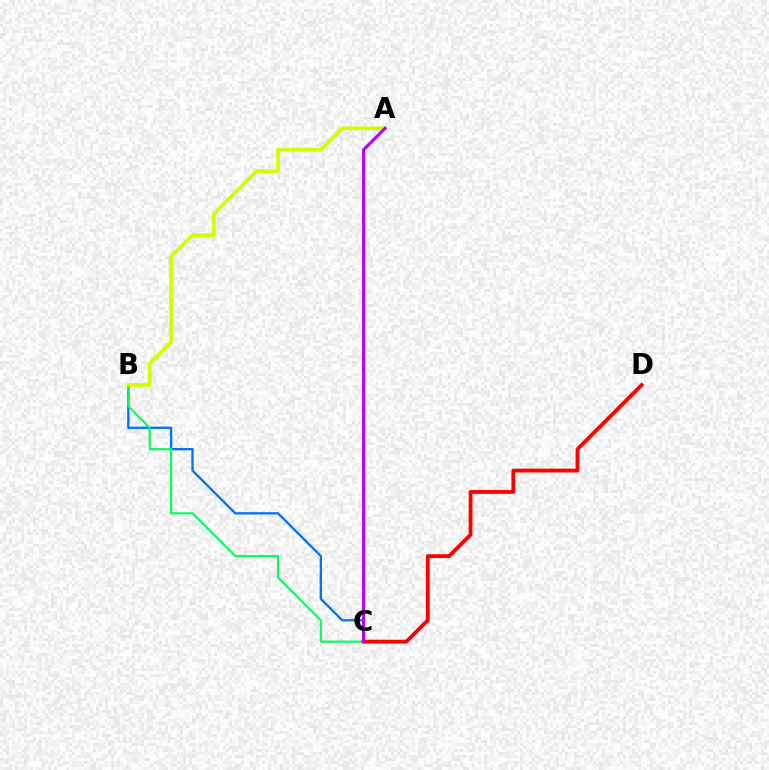{('B', 'C'): [{'color': '#0074ff', 'line_style': 'solid', 'thickness': 1.68}, {'color': '#00ff5c', 'line_style': 'solid', 'thickness': 1.54}], ('A', 'B'): [{'color': '#d1ff00', 'line_style': 'solid', 'thickness': 2.67}], ('C', 'D'): [{'color': '#ff0000', 'line_style': 'solid', 'thickness': 2.74}], ('A', 'C'): [{'color': '#b900ff', 'line_style': 'solid', 'thickness': 2.23}]}